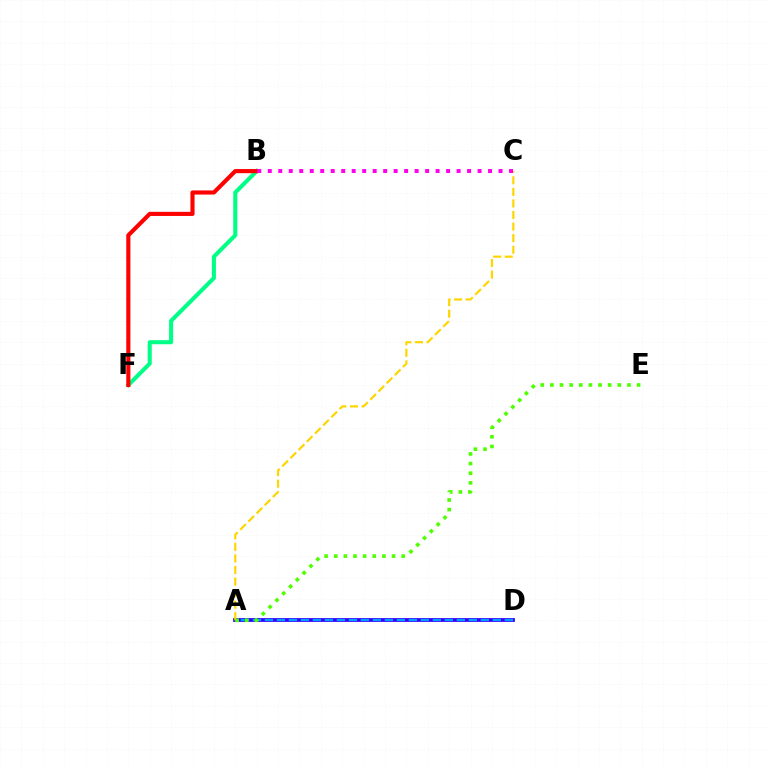{('A', 'D'): [{'color': '#3700ff', 'line_style': 'solid', 'thickness': 2.72}, {'color': '#009eff', 'line_style': 'dashed', 'thickness': 1.63}], ('A', 'C'): [{'color': '#ffd500', 'line_style': 'dashed', 'thickness': 1.57}], ('B', 'F'): [{'color': '#00ff86', 'line_style': 'solid', 'thickness': 2.93}, {'color': '#ff0000', 'line_style': 'solid', 'thickness': 2.97}], ('A', 'E'): [{'color': '#4fff00', 'line_style': 'dotted', 'thickness': 2.62}], ('B', 'C'): [{'color': '#ff00ed', 'line_style': 'dotted', 'thickness': 2.85}]}